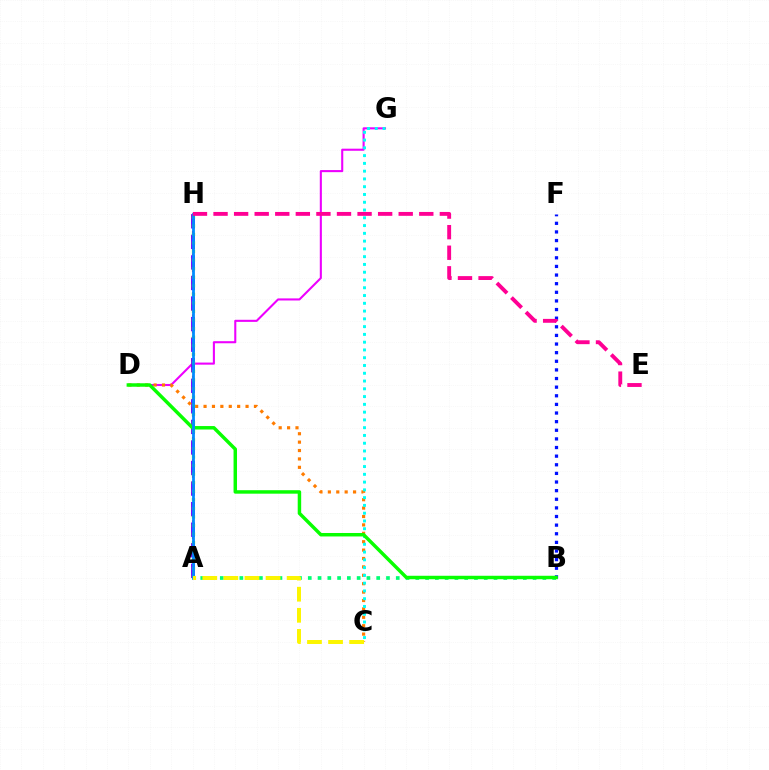{('D', 'G'): [{'color': '#ee00ff', 'line_style': 'solid', 'thickness': 1.5}], ('A', 'H'): [{'color': '#7200ff', 'line_style': 'dashed', 'thickness': 2.79}, {'color': '#ff0000', 'line_style': 'dotted', 'thickness': 1.51}, {'color': '#84ff00', 'line_style': 'dotted', 'thickness': 2.33}, {'color': '#008cff', 'line_style': 'solid', 'thickness': 2.0}], ('C', 'D'): [{'color': '#ff7c00', 'line_style': 'dotted', 'thickness': 2.28}], ('C', 'G'): [{'color': '#00fff6', 'line_style': 'dotted', 'thickness': 2.11}], ('B', 'F'): [{'color': '#0010ff', 'line_style': 'dotted', 'thickness': 2.34}], ('A', 'B'): [{'color': '#00ff74', 'line_style': 'dotted', 'thickness': 2.66}], ('B', 'D'): [{'color': '#08ff00', 'line_style': 'solid', 'thickness': 2.49}], ('E', 'H'): [{'color': '#ff0094', 'line_style': 'dashed', 'thickness': 2.79}], ('A', 'C'): [{'color': '#fcf500', 'line_style': 'dashed', 'thickness': 2.86}]}